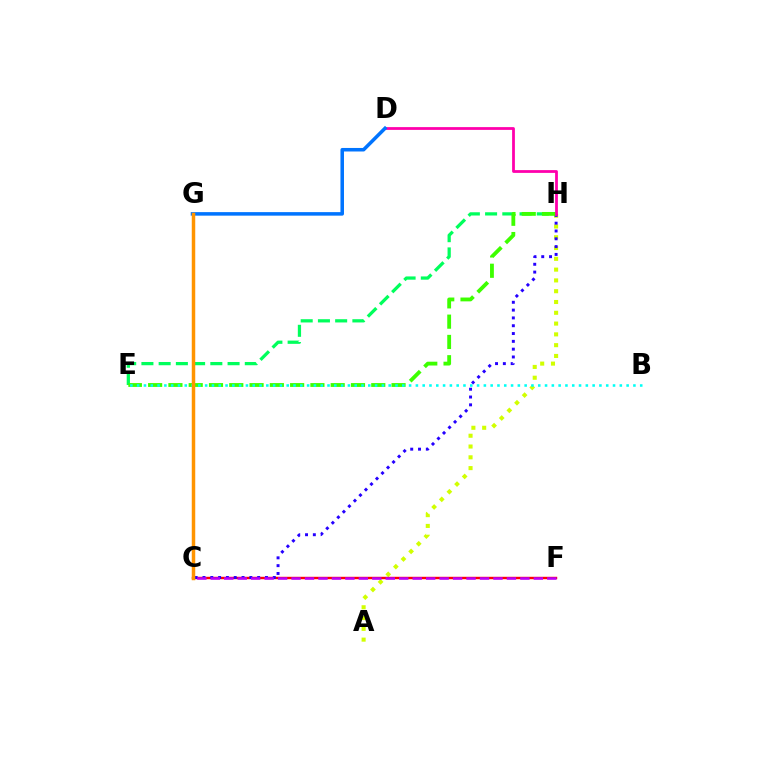{('A', 'H'): [{'color': '#d1ff00', 'line_style': 'dotted', 'thickness': 2.93}], ('C', 'F'): [{'color': '#ff0000', 'line_style': 'solid', 'thickness': 1.74}, {'color': '#b900ff', 'line_style': 'dashed', 'thickness': 1.83}], ('E', 'H'): [{'color': '#00ff5c', 'line_style': 'dashed', 'thickness': 2.34}, {'color': '#3dff00', 'line_style': 'dashed', 'thickness': 2.76}], ('C', 'H'): [{'color': '#2500ff', 'line_style': 'dotted', 'thickness': 2.12}], ('D', 'H'): [{'color': '#ff00ac', 'line_style': 'solid', 'thickness': 2.0}], ('D', 'G'): [{'color': '#0074ff', 'line_style': 'solid', 'thickness': 2.54}], ('B', 'E'): [{'color': '#00fff6', 'line_style': 'dotted', 'thickness': 1.85}], ('C', 'G'): [{'color': '#ff9400', 'line_style': 'solid', 'thickness': 2.5}]}